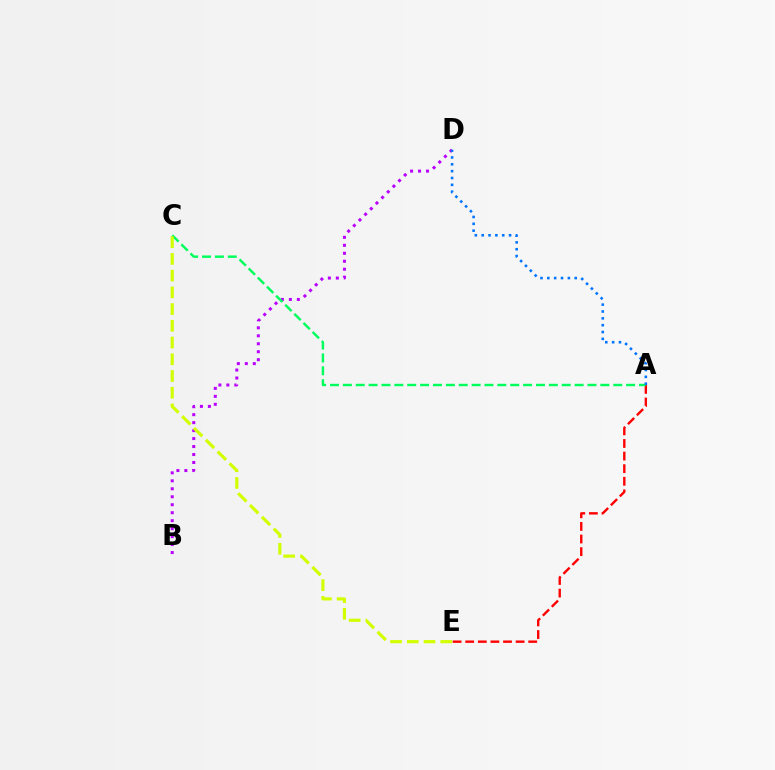{('B', 'D'): [{'color': '#b900ff', 'line_style': 'dotted', 'thickness': 2.17}], ('A', 'E'): [{'color': '#ff0000', 'line_style': 'dashed', 'thickness': 1.71}], ('A', 'C'): [{'color': '#00ff5c', 'line_style': 'dashed', 'thickness': 1.75}], ('A', 'D'): [{'color': '#0074ff', 'line_style': 'dotted', 'thickness': 1.86}], ('C', 'E'): [{'color': '#d1ff00', 'line_style': 'dashed', 'thickness': 2.27}]}